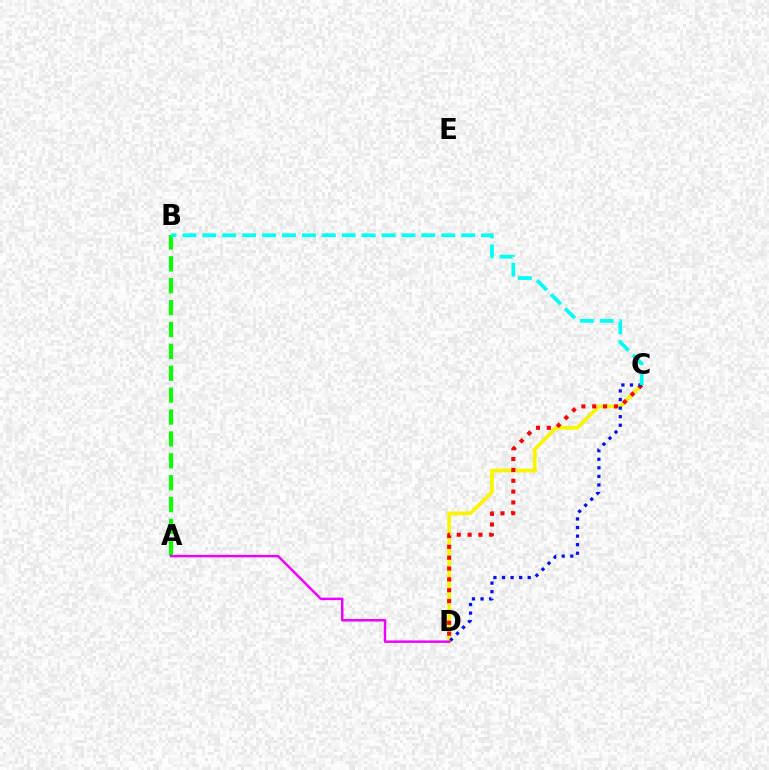{('C', 'D'): [{'color': '#fcf500', 'line_style': 'solid', 'thickness': 2.7}, {'color': '#ff0000', 'line_style': 'dotted', 'thickness': 2.95}, {'color': '#0010ff', 'line_style': 'dotted', 'thickness': 2.33}], ('A', 'B'): [{'color': '#08ff00', 'line_style': 'dashed', 'thickness': 2.97}], ('B', 'C'): [{'color': '#00fff6', 'line_style': 'dashed', 'thickness': 2.7}], ('A', 'D'): [{'color': '#ee00ff', 'line_style': 'solid', 'thickness': 1.78}]}